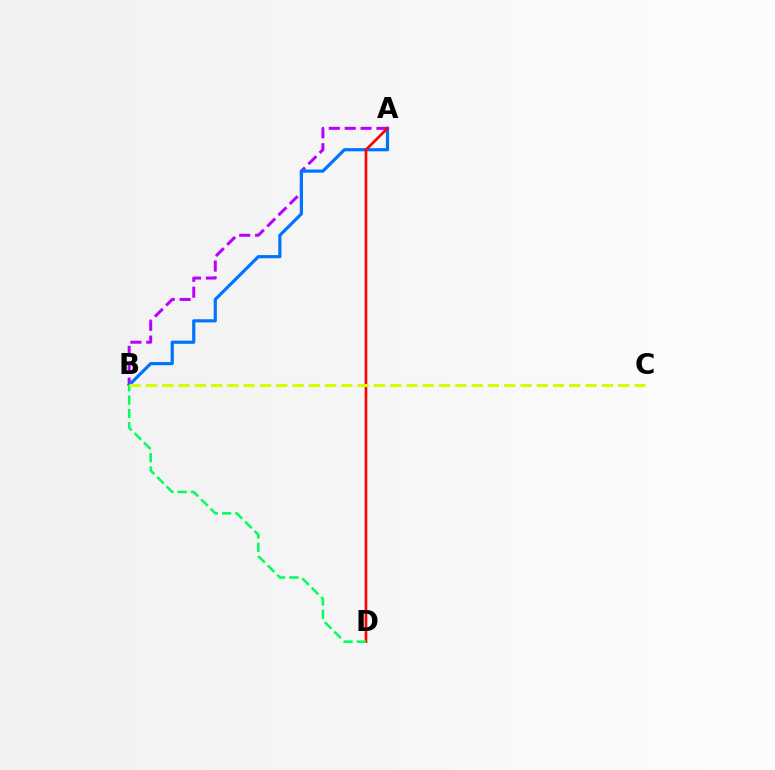{('A', 'B'): [{'color': '#b900ff', 'line_style': 'dashed', 'thickness': 2.16}, {'color': '#0074ff', 'line_style': 'solid', 'thickness': 2.29}], ('A', 'D'): [{'color': '#ff0000', 'line_style': 'solid', 'thickness': 1.92}], ('B', 'D'): [{'color': '#00ff5c', 'line_style': 'dashed', 'thickness': 1.81}], ('B', 'C'): [{'color': '#d1ff00', 'line_style': 'dashed', 'thickness': 2.21}]}